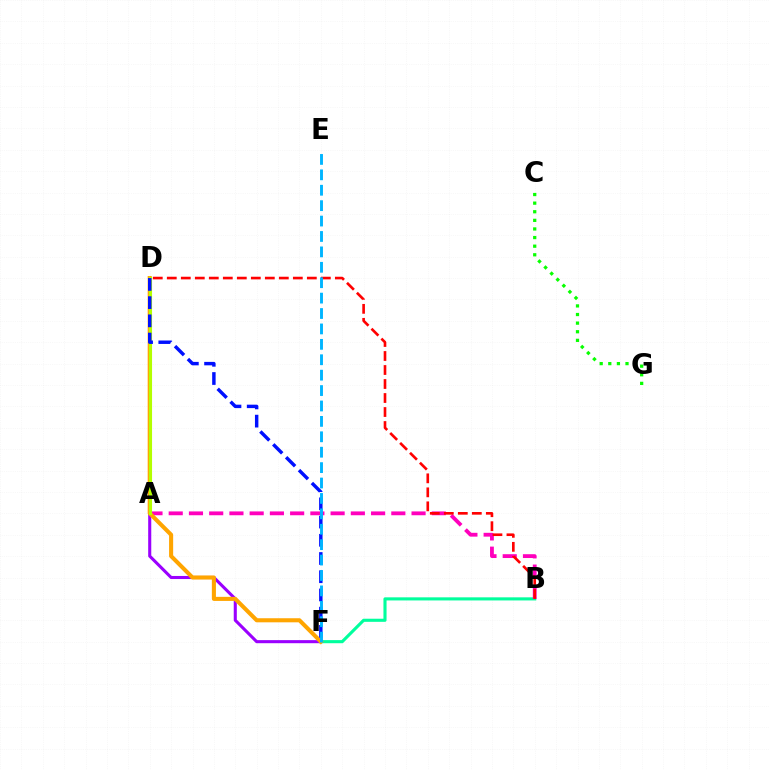{('A', 'F'): [{'color': '#9b00ff', 'line_style': 'solid', 'thickness': 2.21}], ('B', 'F'): [{'color': '#00ff9d', 'line_style': 'solid', 'thickness': 2.24}], ('A', 'B'): [{'color': '#ff00bd', 'line_style': 'dashed', 'thickness': 2.75}], ('D', 'F'): [{'color': '#ffa500', 'line_style': 'solid', 'thickness': 2.93}, {'color': '#0010ff', 'line_style': 'dashed', 'thickness': 2.47}], ('B', 'D'): [{'color': '#ff0000', 'line_style': 'dashed', 'thickness': 1.9}], ('A', 'D'): [{'color': '#b3ff00', 'line_style': 'solid', 'thickness': 2.24}], ('C', 'G'): [{'color': '#08ff00', 'line_style': 'dotted', 'thickness': 2.34}], ('E', 'F'): [{'color': '#00b5ff', 'line_style': 'dashed', 'thickness': 2.09}]}